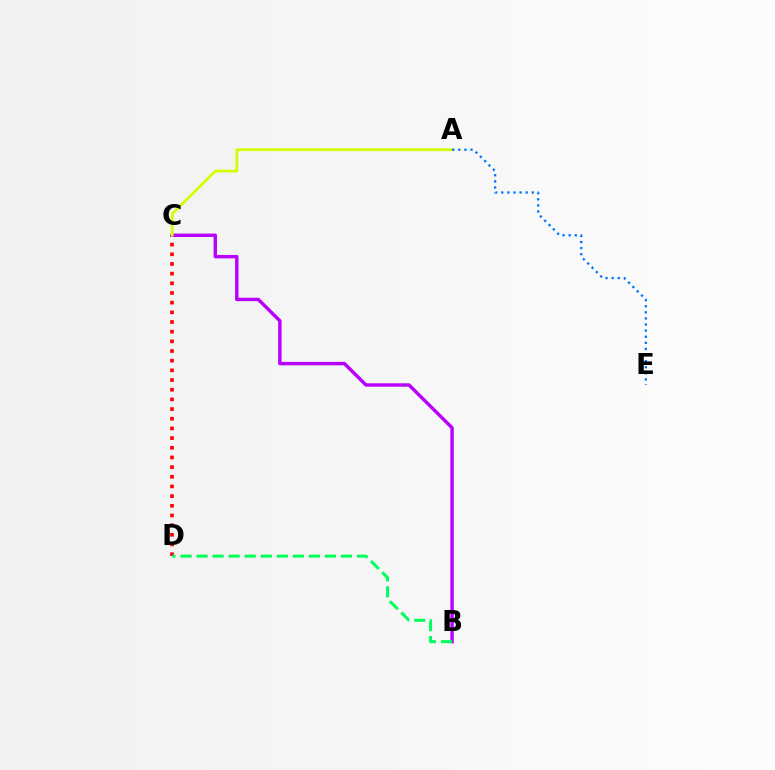{('C', 'D'): [{'color': '#ff0000', 'line_style': 'dotted', 'thickness': 2.63}], ('B', 'C'): [{'color': '#b900ff', 'line_style': 'solid', 'thickness': 2.47}], ('B', 'D'): [{'color': '#00ff5c', 'line_style': 'dashed', 'thickness': 2.18}], ('A', 'C'): [{'color': '#d1ff00', 'line_style': 'solid', 'thickness': 1.98}], ('A', 'E'): [{'color': '#0074ff', 'line_style': 'dotted', 'thickness': 1.66}]}